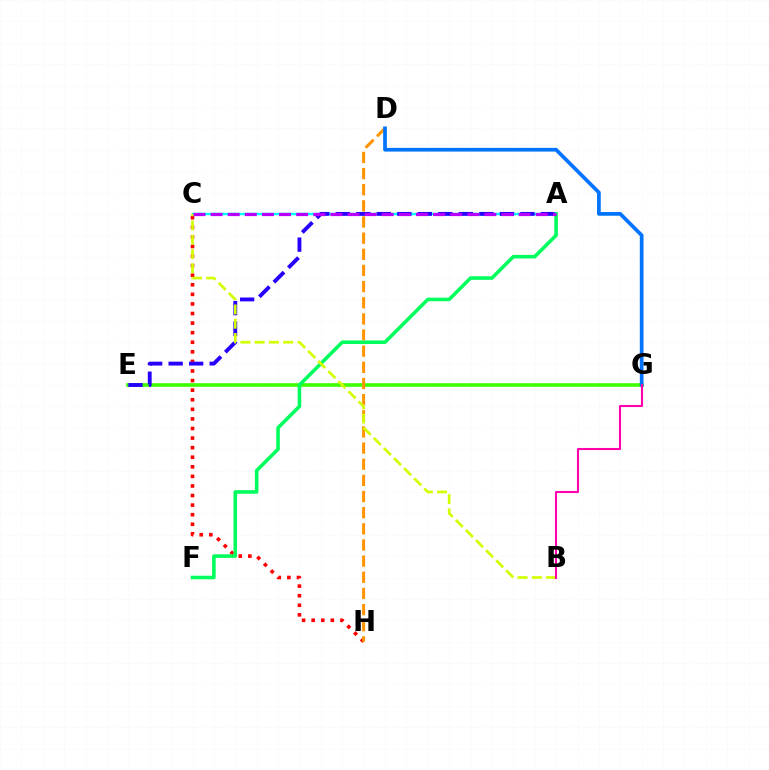{('C', 'H'): [{'color': '#ff0000', 'line_style': 'dotted', 'thickness': 2.6}], ('E', 'G'): [{'color': '#3dff00', 'line_style': 'solid', 'thickness': 2.62}], ('D', 'H'): [{'color': '#ff9400', 'line_style': 'dashed', 'thickness': 2.19}], ('A', 'C'): [{'color': '#00fff6', 'line_style': 'solid', 'thickness': 1.77}, {'color': '#b900ff', 'line_style': 'dashed', 'thickness': 2.32}], ('A', 'E'): [{'color': '#2500ff', 'line_style': 'dashed', 'thickness': 2.79}], ('A', 'F'): [{'color': '#00ff5c', 'line_style': 'solid', 'thickness': 2.56}], ('B', 'C'): [{'color': '#d1ff00', 'line_style': 'dashed', 'thickness': 1.94}], ('D', 'G'): [{'color': '#0074ff', 'line_style': 'solid', 'thickness': 2.67}], ('B', 'G'): [{'color': '#ff00ac', 'line_style': 'solid', 'thickness': 1.5}]}